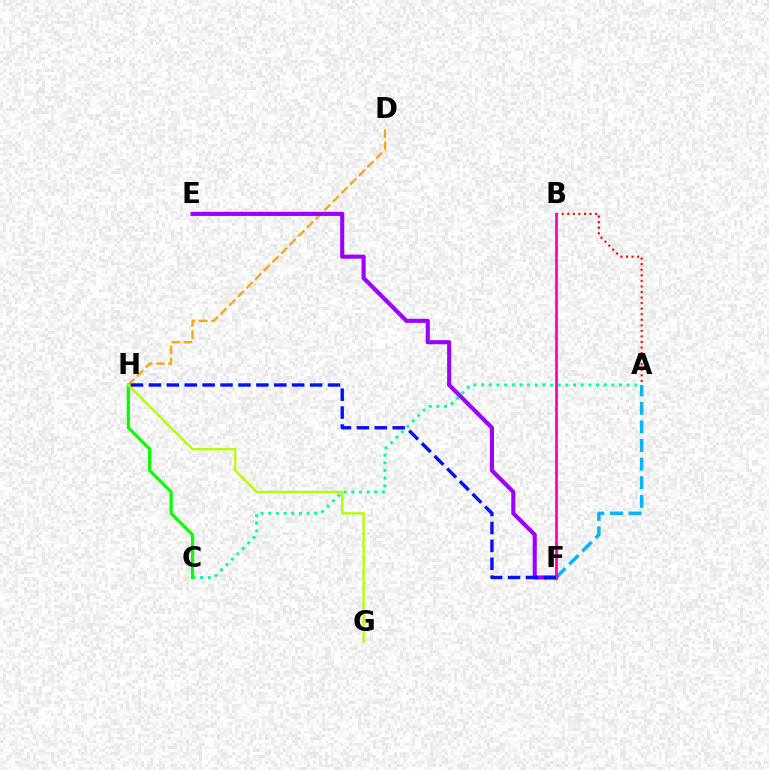{('A', 'F'): [{'color': '#00b5ff', 'line_style': 'dashed', 'thickness': 2.53}], ('D', 'H'): [{'color': '#ffa500', 'line_style': 'dashed', 'thickness': 1.66}], ('A', 'B'): [{'color': '#ff0000', 'line_style': 'dotted', 'thickness': 1.51}], ('E', 'F'): [{'color': '#9b00ff', 'line_style': 'solid', 'thickness': 2.95}], ('B', 'F'): [{'color': '#ff00bd', 'line_style': 'solid', 'thickness': 1.99}], ('A', 'C'): [{'color': '#00ff9d', 'line_style': 'dotted', 'thickness': 2.08}], ('C', 'H'): [{'color': '#08ff00', 'line_style': 'solid', 'thickness': 2.31}], ('G', 'H'): [{'color': '#b3ff00', 'line_style': 'solid', 'thickness': 1.65}], ('F', 'H'): [{'color': '#0010ff', 'line_style': 'dashed', 'thickness': 2.43}]}